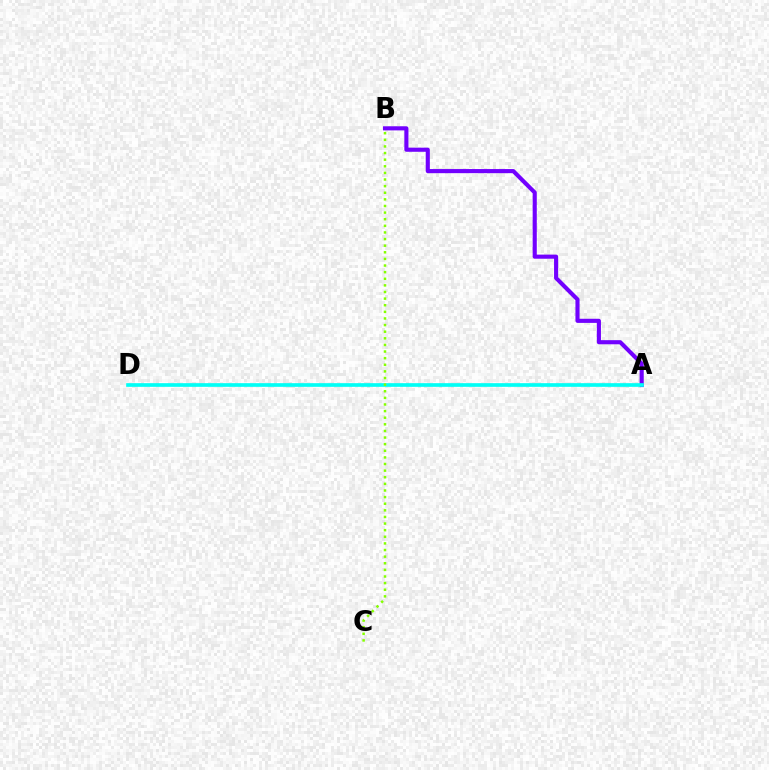{('A', 'D'): [{'color': '#ff0000', 'line_style': 'dotted', 'thickness': 1.51}, {'color': '#00fff6', 'line_style': 'solid', 'thickness': 2.63}], ('A', 'B'): [{'color': '#7200ff', 'line_style': 'solid', 'thickness': 2.96}], ('B', 'C'): [{'color': '#84ff00', 'line_style': 'dotted', 'thickness': 1.8}]}